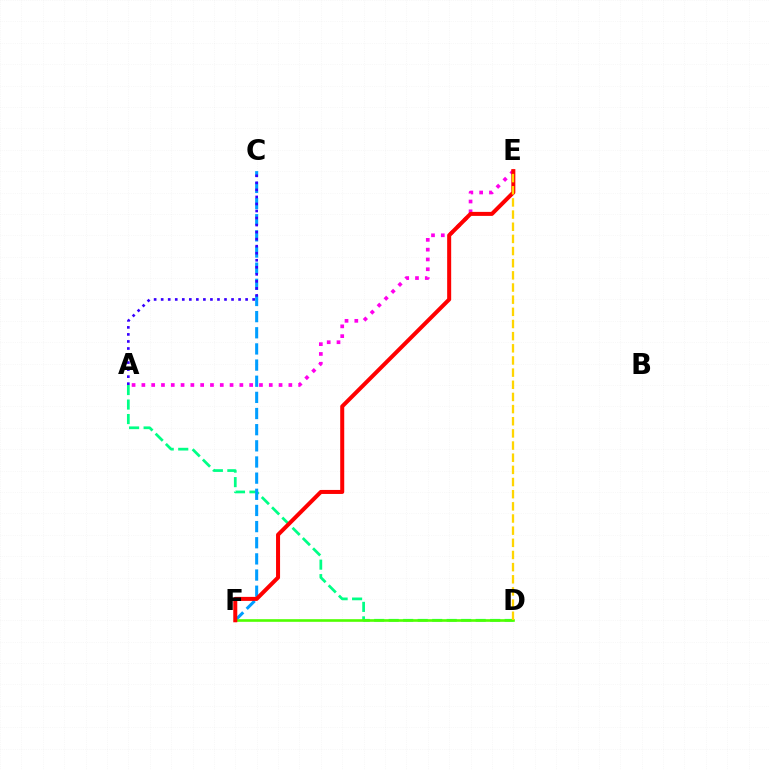{('A', 'D'): [{'color': '#00ff86', 'line_style': 'dashed', 'thickness': 1.97}], ('A', 'E'): [{'color': '#ff00ed', 'line_style': 'dotted', 'thickness': 2.66}], ('C', 'F'): [{'color': '#009eff', 'line_style': 'dashed', 'thickness': 2.19}], ('D', 'F'): [{'color': '#4fff00', 'line_style': 'solid', 'thickness': 1.89}], ('A', 'C'): [{'color': '#3700ff', 'line_style': 'dotted', 'thickness': 1.91}], ('E', 'F'): [{'color': '#ff0000', 'line_style': 'solid', 'thickness': 2.89}], ('D', 'E'): [{'color': '#ffd500', 'line_style': 'dashed', 'thickness': 1.65}]}